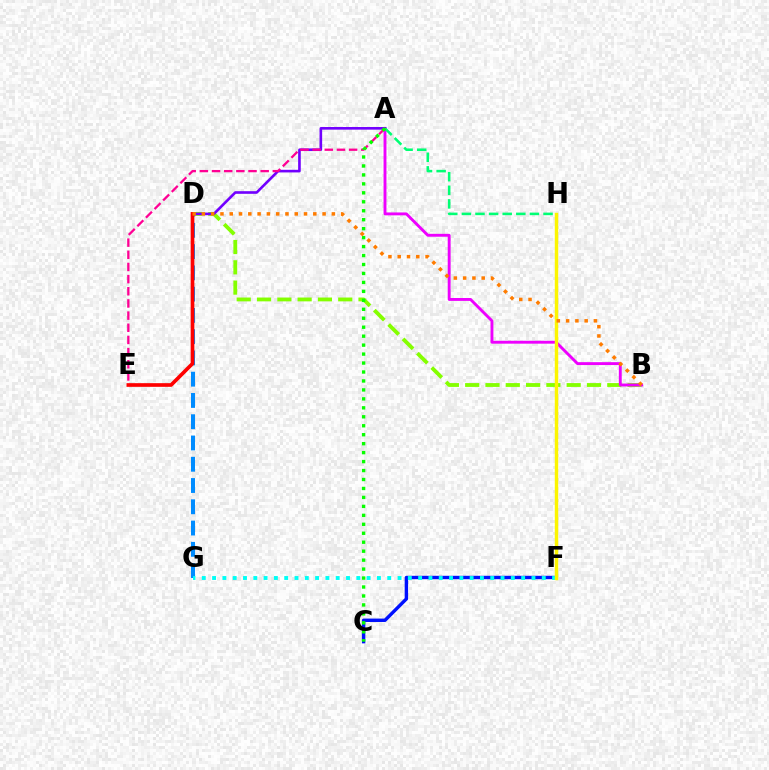{('B', 'D'): [{'color': '#84ff00', 'line_style': 'dashed', 'thickness': 2.76}, {'color': '#ff7c00', 'line_style': 'dotted', 'thickness': 2.52}], ('A', 'B'): [{'color': '#ee00ff', 'line_style': 'solid', 'thickness': 2.08}], ('A', 'D'): [{'color': '#7200ff', 'line_style': 'solid', 'thickness': 1.9}], ('A', 'H'): [{'color': '#00ff74', 'line_style': 'dashed', 'thickness': 1.85}], ('C', 'F'): [{'color': '#0010ff', 'line_style': 'solid', 'thickness': 2.46}], ('D', 'G'): [{'color': '#008cff', 'line_style': 'dashed', 'thickness': 2.89}], ('A', 'E'): [{'color': '#ff0094', 'line_style': 'dashed', 'thickness': 1.65}], ('A', 'C'): [{'color': '#08ff00', 'line_style': 'dotted', 'thickness': 2.43}], ('F', 'G'): [{'color': '#00fff6', 'line_style': 'dotted', 'thickness': 2.8}], ('F', 'H'): [{'color': '#fcf500', 'line_style': 'solid', 'thickness': 2.48}], ('D', 'E'): [{'color': '#ff0000', 'line_style': 'solid', 'thickness': 2.64}]}